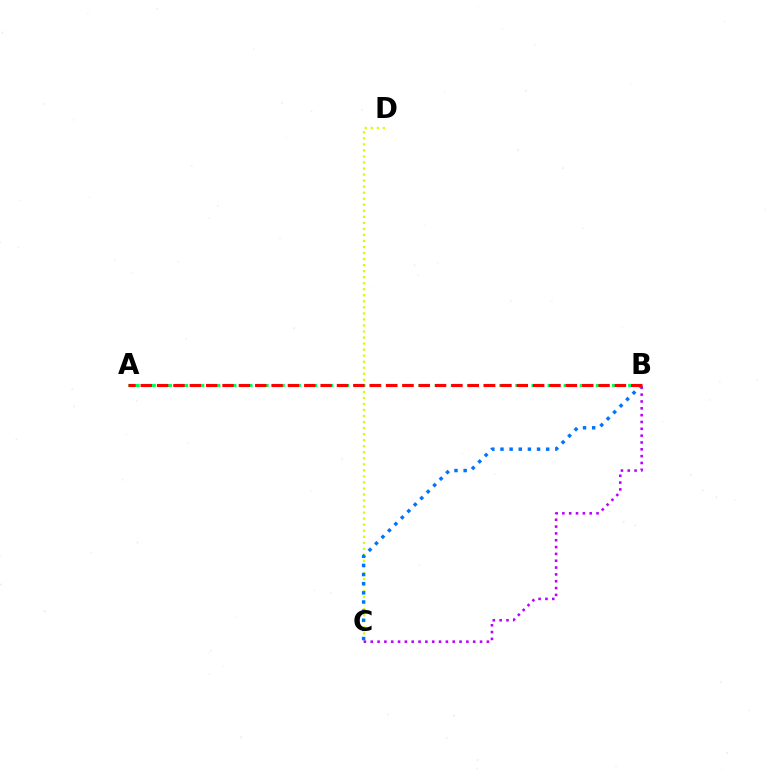{('C', 'D'): [{'color': '#d1ff00', 'line_style': 'dotted', 'thickness': 1.64}], ('A', 'B'): [{'color': '#00ff5c', 'line_style': 'dashed', 'thickness': 2.19}, {'color': '#ff0000', 'line_style': 'dashed', 'thickness': 2.22}], ('B', 'C'): [{'color': '#b900ff', 'line_style': 'dotted', 'thickness': 1.86}, {'color': '#0074ff', 'line_style': 'dotted', 'thickness': 2.48}]}